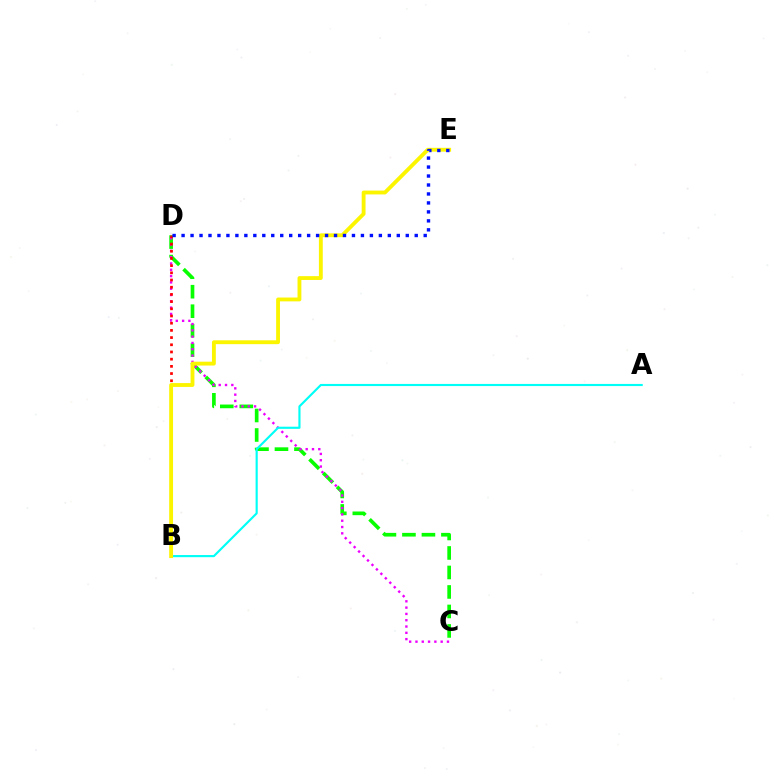{('C', 'D'): [{'color': '#08ff00', 'line_style': 'dashed', 'thickness': 2.65}, {'color': '#ee00ff', 'line_style': 'dotted', 'thickness': 1.71}], ('A', 'B'): [{'color': '#00fff6', 'line_style': 'solid', 'thickness': 1.54}], ('B', 'D'): [{'color': '#ff0000', 'line_style': 'dotted', 'thickness': 1.95}], ('B', 'E'): [{'color': '#fcf500', 'line_style': 'solid', 'thickness': 2.77}], ('D', 'E'): [{'color': '#0010ff', 'line_style': 'dotted', 'thickness': 2.44}]}